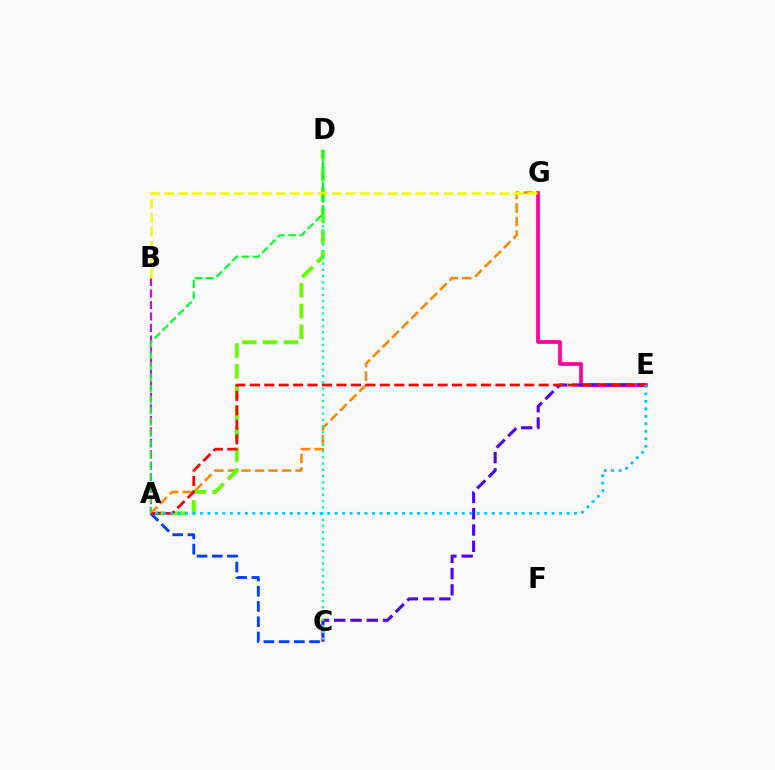{('E', 'G'): [{'color': '#ff00a0', 'line_style': 'solid', 'thickness': 2.66}], ('A', 'G'): [{'color': '#ff8800', 'line_style': 'dashed', 'thickness': 1.84}], ('A', 'B'): [{'color': '#d600ff', 'line_style': 'dashed', 'thickness': 1.56}], ('A', 'D'): [{'color': '#66ff00', 'line_style': 'dashed', 'thickness': 2.83}, {'color': '#00ff27', 'line_style': 'dashed', 'thickness': 1.51}], ('C', 'E'): [{'color': '#4f00ff', 'line_style': 'dashed', 'thickness': 2.21}], ('C', 'D'): [{'color': '#00ffaf', 'line_style': 'dotted', 'thickness': 1.7}], ('A', 'C'): [{'color': '#003fff', 'line_style': 'dashed', 'thickness': 2.07}], ('B', 'G'): [{'color': '#eeff00', 'line_style': 'dashed', 'thickness': 1.9}], ('A', 'E'): [{'color': '#ff0000', 'line_style': 'dashed', 'thickness': 1.96}, {'color': '#00c7ff', 'line_style': 'dotted', 'thickness': 2.03}]}